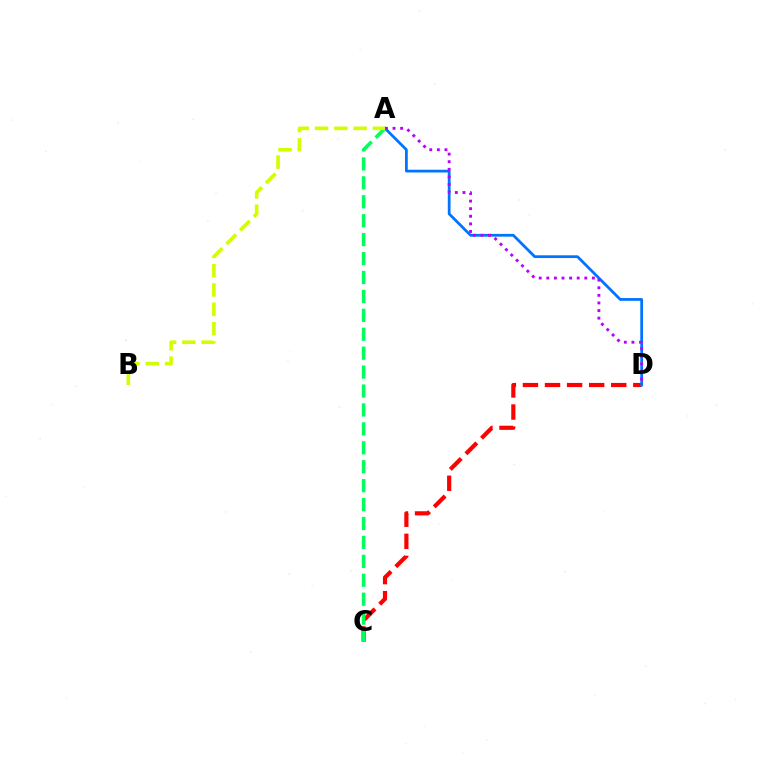{('C', 'D'): [{'color': '#ff0000', 'line_style': 'dashed', 'thickness': 3.0}], ('A', 'D'): [{'color': '#0074ff', 'line_style': 'solid', 'thickness': 1.99}, {'color': '#b900ff', 'line_style': 'dotted', 'thickness': 2.06}], ('A', 'C'): [{'color': '#00ff5c', 'line_style': 'dashed', 'thickness': 2.57}], ('A', 'B'): [{'color': '#d1ff00', 'line_style': 'dashed', 'thickness': 2.62}]}